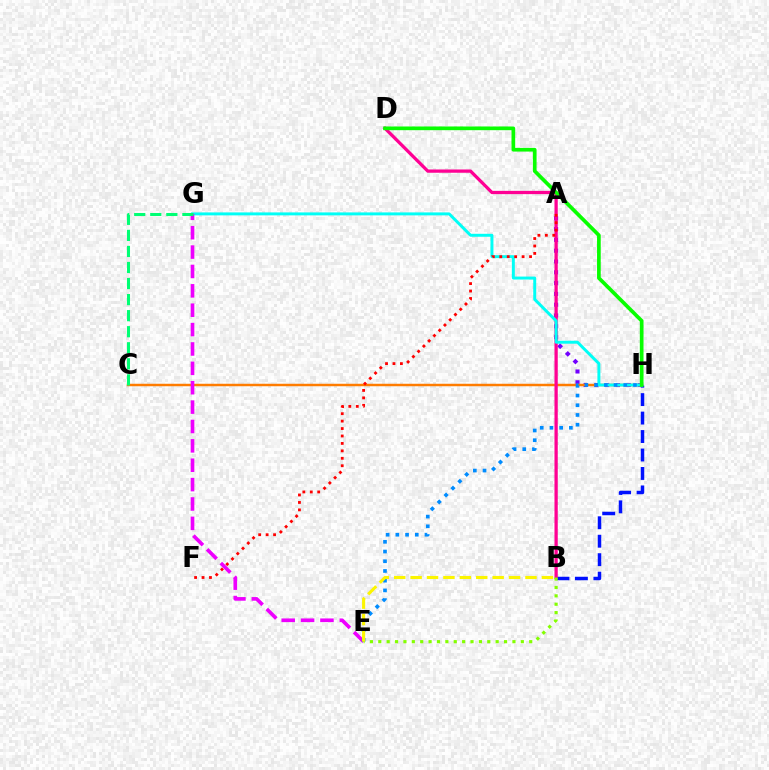{('A', 'H'): [{'color': '#7200ff', 'line_style': 'dotted', 'thickness': 2.94}], ('B', 'H'): [{'color': '#0010ff', 'line_style': 'dashed', 'thickness': 2.51}], ('C', 'H'): [{'color': '#ff7c00', 'line_style': 'solid', 'thickness': 1.78}], ('B', 'D'): [{'color': '#ff0094', 'line_style': 'solid', 'thickness': 2.35}], ('G', 'H'): [{'color': '#00fff6', 'line_style': 'solid', 'thickness': 2.13}], ('E', 'G'): [{'color': '#ee00ff', 'line_style': 'dashed', 'thickness': 2.63}], ('E', 'H'): [{'color': '#008cff', 'line_style': 'dotted', 'thickness': 2.64}], ('B', 'E'): [{'color': '#84ff00', 'line_style': 'dotted', 'thickness': 2.28}, {'color': '#fcf500', 'line_style': 'dashed', 'thickness': 2.23}], ('A', 'F'): [{'color': '#ff0000', 'line_style': 'dotted', 'thickness': 2.02}], ('C', 'G'): [{'color': '#00ff74', 'line_style': 'dashed', 'thickness': 2.18}], ('D', 'H'): [{'color': '#08ff00', 'line_style': 'solid', 'thickness': 2.66}]}